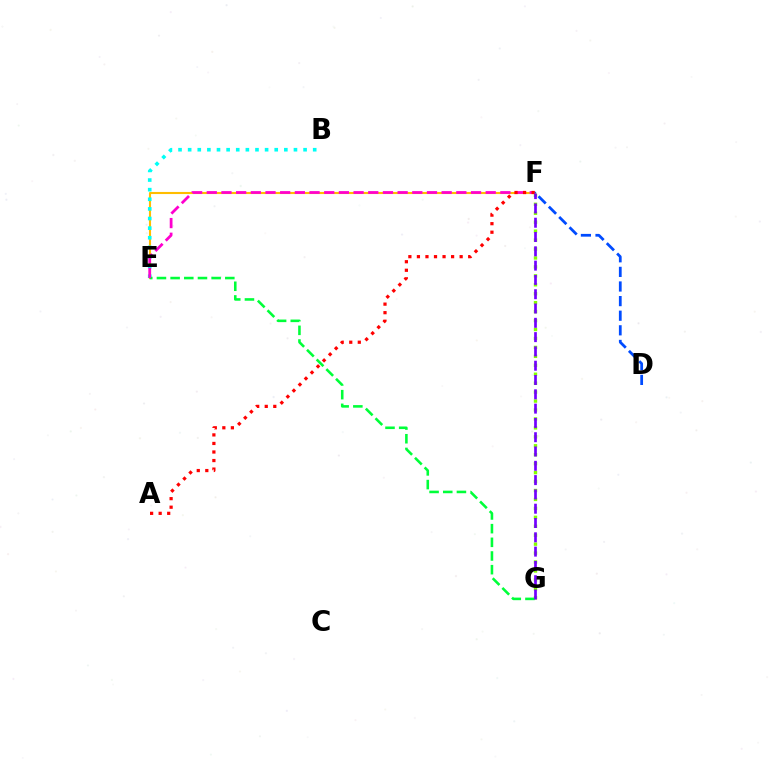{('E', 'F'): [{'color': '#ffbd00', 'line_style': 'solid', 'thickness': 1.51}, {'color': '#ff00cf', 'line_style': 'dashed', 'thickness': 1.99}], ('B', 'E'): [{'color': '#00fff6', 'line_style': 'dotted', 'thickness': 2.61}], ('F', 'G'): [{'color': '#84ff00', 'line_style': 'dotted', 'thickness': 2.43}, {'color': '#7200ff', 'line_style': 'dashed', 'thickness': 1.94}], ('D', 'F'): [{'color': '#004bff', 'line_style': 'dashed', 'thickness': 1.98}], ('E', 'G'): [{'color': '#00ff39', 'line_style': 'dashed', 'thickness': 1.86}], ('A', 'F'): [{'color': '#ff0000', 'line_style': 'dotted', 'thickness': 2.32}]}